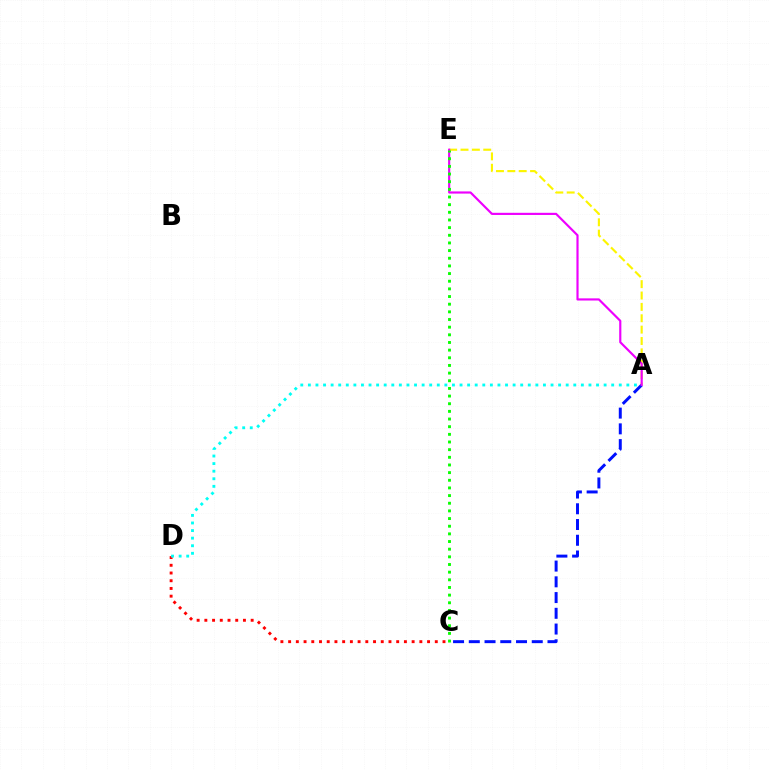{('A', 'E'): [{'color': '#fcf500', 'line_style': 'dashed', 'thickness': 1.54}, {'color': '#ee00ff', 'line_style': 'solid', 'thickness': 1.56}], ('A', 'C'): [{'color': '#0010ff', 'line_style': 'dashed', 'thickness': 2.14}], ('C', 'D'): [{'color': '#ff0000', 'line_style': 'dotted', 'thickness': 2.1}], ('A', 'D'): [{'color': '#00fff6', 'line_style': 'dotted', 'thickness': 2.06}], ('C', 'E'): [{'color': '#08ff00', 'line_style': 'dotted', 'thickness': 2.08}]}